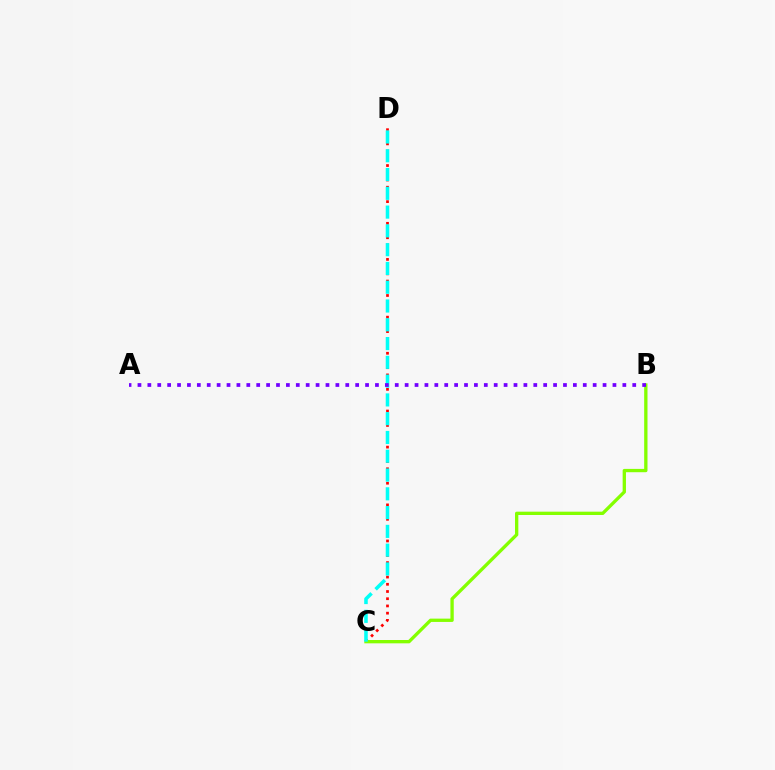{('C', 'D'): [{'color': '#ff0000', 'line_style': 'dotted', 'thickness': 1.96}, {'color': '#00fff6', 'line_style': 'dashed', 'thickness': 2.55}], ('B', 'C'): [{'color': '#84ff00', 'line_style': 'solid', 'thickness': 2.39}], ('A', 'B'): [{'color': '#7200ff', 'line_style': 'dotted', 'thickness': 2.69}]}